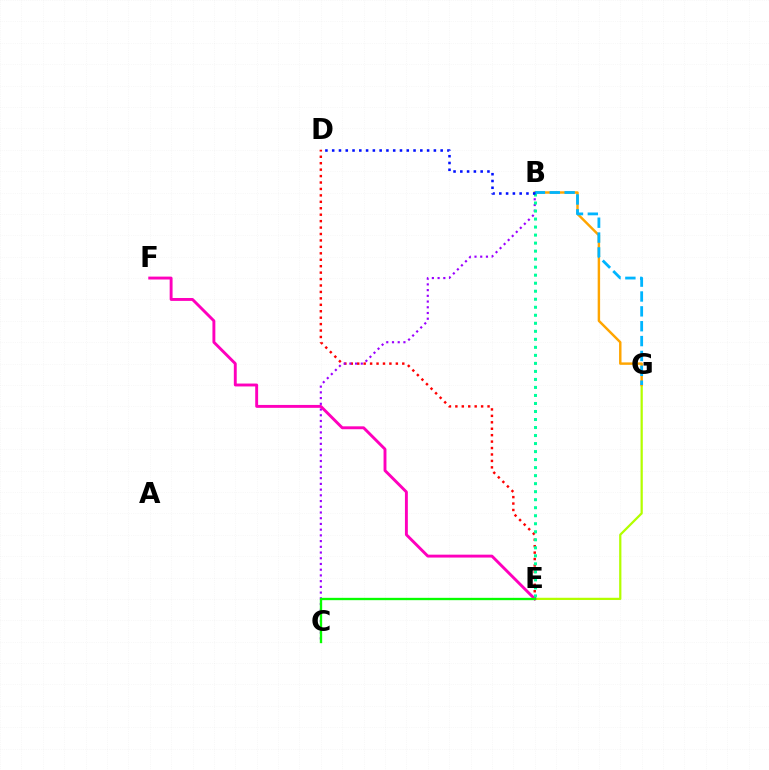{('E', 'G'): [{'color': '#b3ff00', 'line_style': 'solid', 'thickness': 1.62}], ('B', 'G'): [{'color': '#ffa500', 'line_style': 'solid', 'thickness': 1.76}, {'color': '#00b5ff', 'line_style': 'dashed', 'thickness': 2.02}], ('D', 'E'): [{'color': '#ff0000', 'line_style': 'dotted', 'thickness': 1.75}], ('B', 'C'): [{'color': '#9b00ff', 'line_style': 'dotted', 'thickness': 1.55}], ('E', 'F'): [{'color': '#ff00bd', 'line_style': 'solid', 'thickness': 2.09}], ('B', 'E'): [{'color': '#00ff9d', 'line_style': 'dotted', 'thickness': 2.18}], ('B', 'D'): [{'color': '#0010ff', 'line_style': 'dotted', 'thickness': 1.84}], ('C', 'E'): [{'color': '#08ff00', 'line_style': 'solid', 'thickness': 1.68}]}